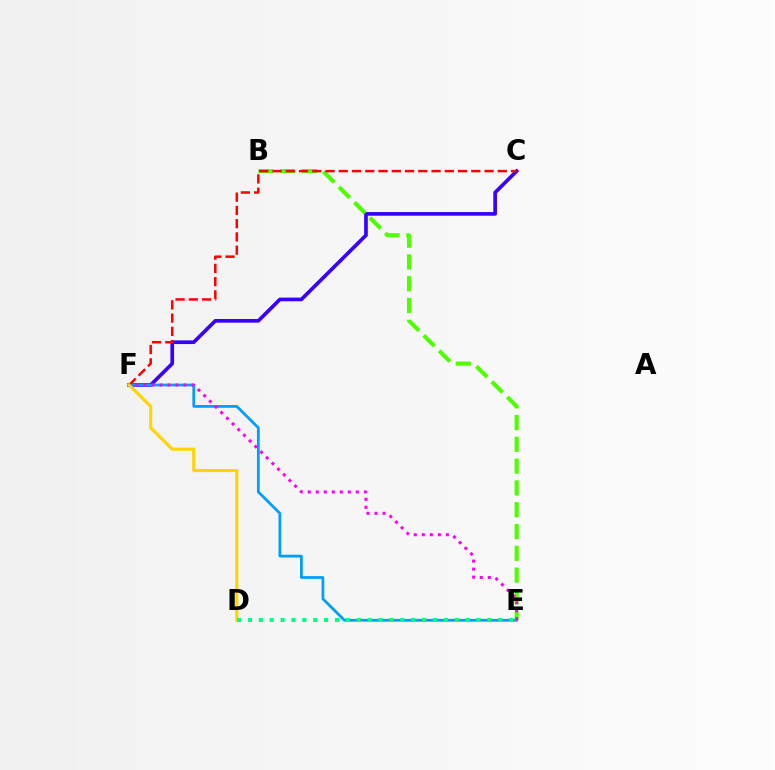{('C', 'F'): [{'color': '#3700ff', 'line_style': 'solid', 'thickness': 2.63}, {'color': '#ff0000', 'line_style': 'dashed', 'thickness': 1.8}], ('E', 'F'): [{'color': '#009eff', 'line_style': 'solid', 'thickness': 1.98}, {'color': '#ff00ed', 'line_style': 'dotted', 'thickness': 2.18}], ('B', 'E'): [{'color': '#4fff00', 'line_style': 'dashed', 'thickness': 2.96}], ('D', 'F'): [{'color': '#ffd500', 'line_style': 'solid', 'thickness': 2.24}], ('D', 'E'): [{'color': '#00ff86', 'line_style': 'dotted', 'thickness': 2.96}]}